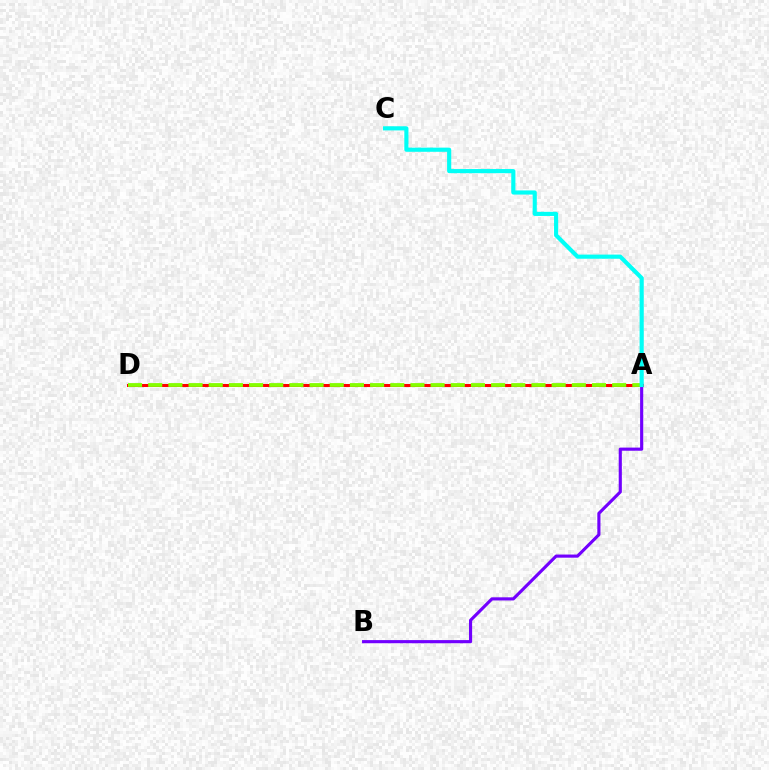{('A', 'D'): [{'color': '#ff0000', 'line_style': 'solid', 'thickness': 2.18}, {'color': '#84ff00', 'line_style': 'dashed', 'thickness': 2.74}], ('A', 'B'): [{'color': '#7200ff', 'line_style': 'solid', 'thickness': 2.26}], ('A', 'C'): [{'color': '#00fff6', 'line_style': 'solid', 'thickness': 2.98}]}